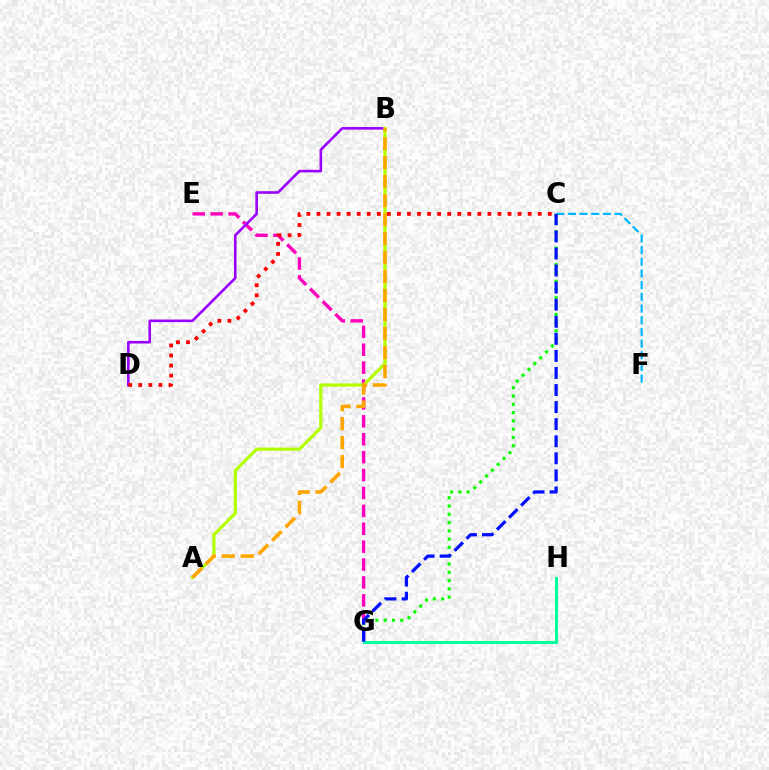{('E', 'G'): [{'color': '#ff00bd', 'line_style': 'dashed', 'thickness': 2.43}], ('B', 'D'): [{'color': '#9b00ff', 'line_style': 'solid', 'thickness': 1.88}], ('A', 'B'): [{'color': '#b3ff00', 'line_style': 'solid', 'thickness': 2.31}, {'color': '#ffa500', 'line_style': 'dashed', 'thickness': 2.58}], ('C', 'F'): [{'color': '#00b5ff', 'line_style': 'dashed', 'thickness': 1.59}], ('C', 'G'): [{'color': '#08ff00', 'line_style': 'dotted', 'thickness': 2.25}, {'color': '#0010ff', 'line_style': 'dashed', 'thickness': 2.32}], ('G', 'H'): [{'color': '#00ff9d', 'line_style': 'solid', 'thickness': 2.15}], ('C', 'D'): [{'color': '#ff0000', 'line_style': 'dotted', 'thickness': 2.73}]}